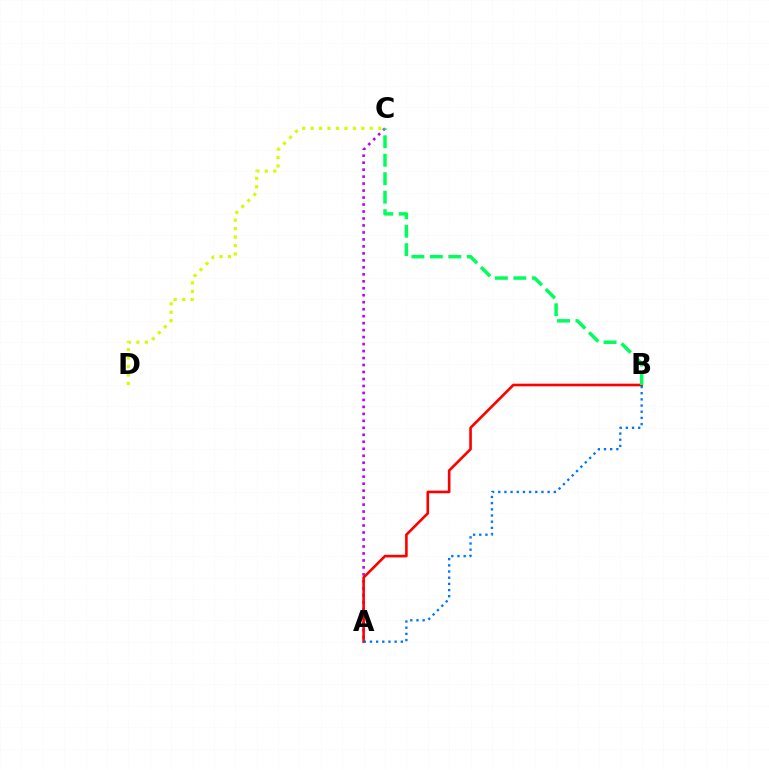{('A', 'C'): [{'color': '#b900ff', 'line_style': 'dotted', 'thickness': 1.9}], ('A', 'B'): [{'color': '#ff0000', 'line_style': 'solid', 'thickness': 1.89}, {'color': '#0074ff', 'line_style': 'dotted', 'thickness': 1.68}], ('C', 'D'): [{'color': '#d1ff00', 'line_style': 'dotted', 'thickness': 2.3}], ('B', 'C'): [{'color': '#00ff5c', 'line_style': 'dashed', 'thickness': 2.51}]}